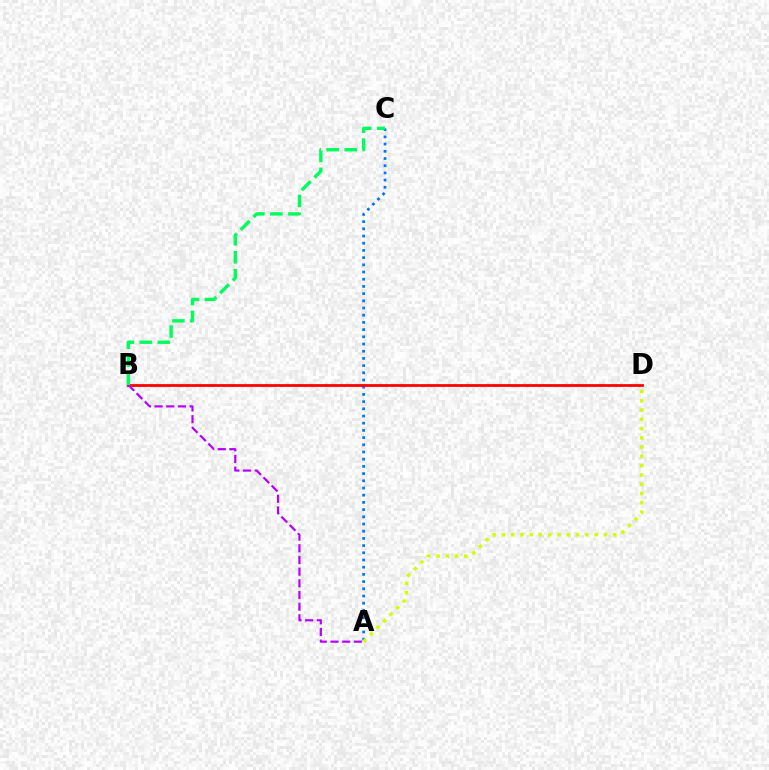{('A', 'C'): [{'color': '#0074ff', 'line_style': 'dotted', 'thickness': 1.96}], ('B', 'D'): [{'color': '#ff0000', 'line_style': 'solid', 'thickness': 1.99}], ('A', 'B'): [{'color': '#b900ff', 'line_style': 'dashed', 'thickness': 1.59}], ('A', 'D'): [{'color': '#d1ff00', 'line_style': 'dotted', 'thickness': 2.52}], ('B', 'C'): [{'color': '#00ff5c', 'line_style': 'dashed', 'thickness': 2.44}]}